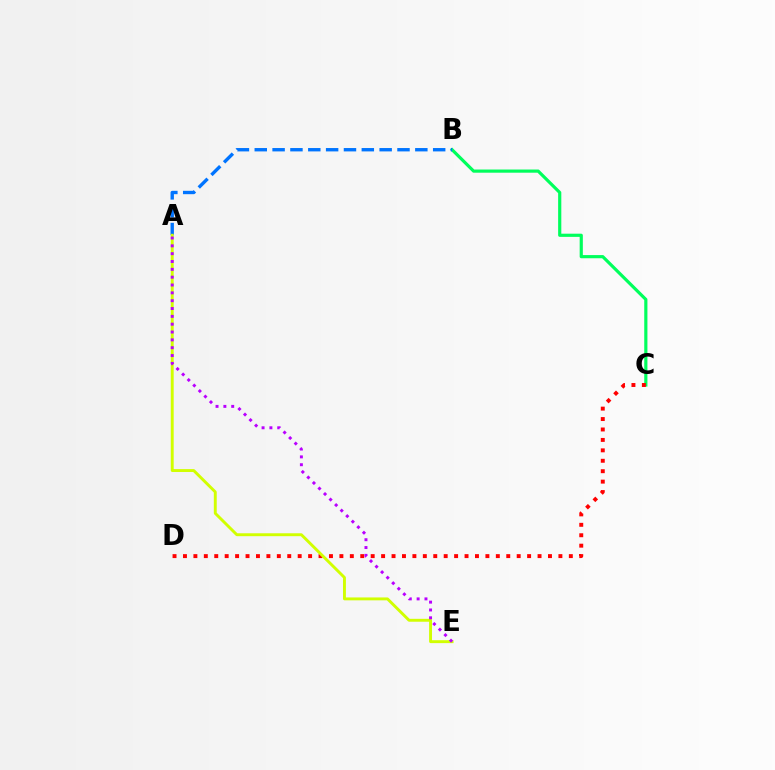{('B', 'C'): [{'color': '#00ff5c', 'line_style': 'solid', 'thickness': 2.29}], ('A', 'B'): [{'color': '#0074ff', 'line_style': 'dashed', 'thickness': 2.42}], ('C', 'D'): [{'color': '#ff0000', 'line_style': 'dotted', 'thickness': 2.83}], ('A', 'E'): [{'color': '#d1ff00', 'line_style': 'solid', 'thickness': 2.09}, {'color': '#b900ff', 'line_style': 'dotted', 'thickness': 2.13}]}